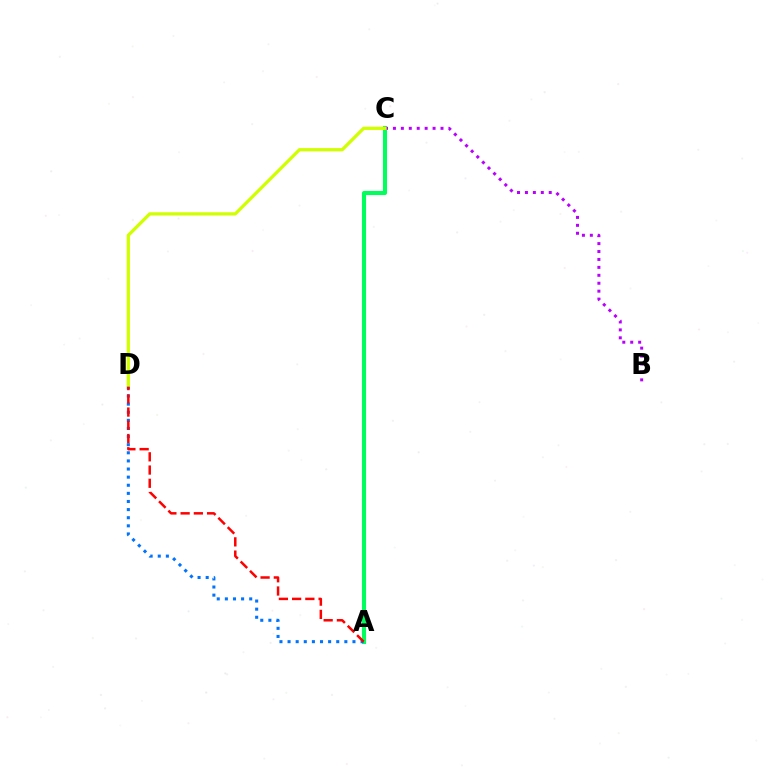{('A', 'C'): [{'color': '#00ff5c', 'line_style': 'solid', 'thickness': 2.94}], ('B', 'C'): [{'color': '#b900ff', 'line_style': 'dotted', 'thickness': 2.15}], ('A', 'D'): [{'color': '#0074ff', 'line_style': 'dotted', 'thickness': 2.2}, {'color': '#ff0000', 'line_style': 'dashed', 'thickness': 1.8}], ('C', 'D'): [{'color': '#d1ff00', 'line_style': 'solid', 'thickness': 2.34}]}